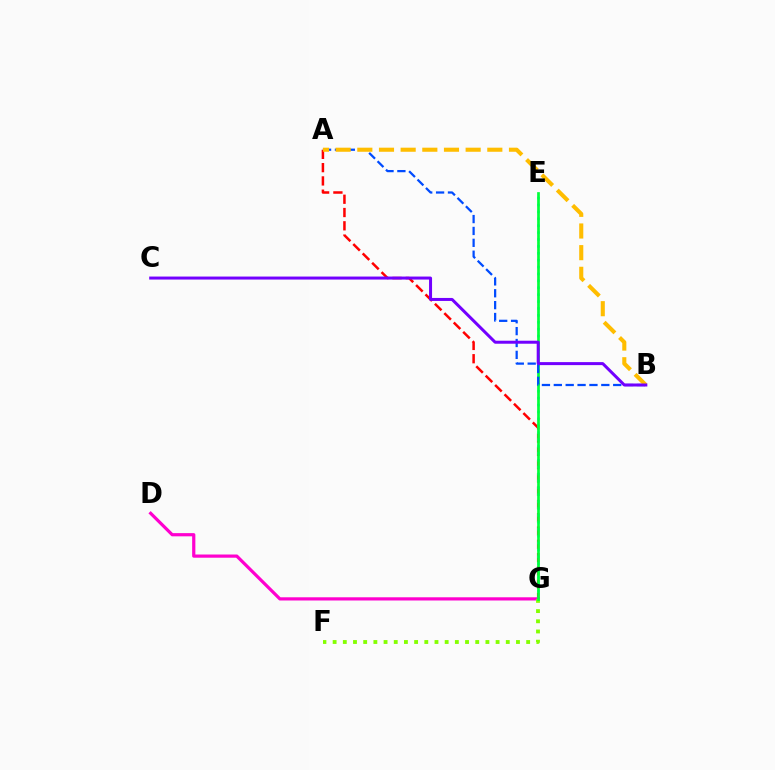{('A', 'G'): [{'color': '#ff0000', 'line_style': 'dashed', 'thickness': 1.8}], ('E', 'G'): [{'color': '#00fff6', 'line_style': 'dotted', 'thickness': 1.87}, {'color': '#00ff39', 'line_style': 'solid', 'thickness': 1.94}], ('D', 'G'): [{'color': '#ff00cf', 'line_style': 'solid', 'thickness': 2.31}], ('F', 'G'): [{'color': '#84ff00', 'line_style': 'dotted', 'thickness': 2.77}], ('A', 'B'): [{'color': '#004bff', 'line_style': 'dashed', 'thickness': 1.61}, {'color': '#ffbd00', 'line_style': 'dashed', 'thickness': 2.94}], ('B', 'C'): [{'color': '#7200ff', 'line_style': 'solid', 'thickness': 2.16}]}